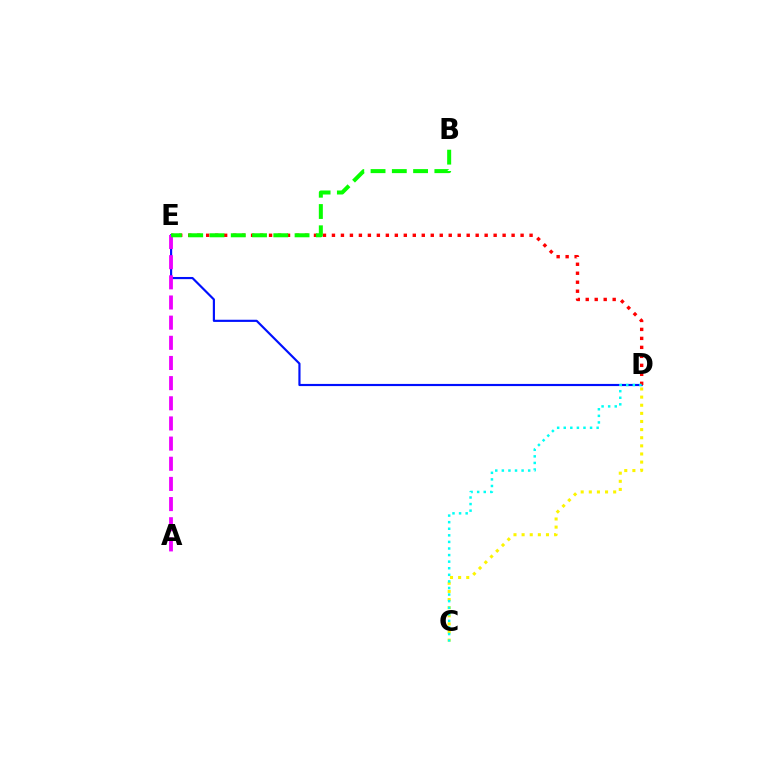{('D', 'E'): [{'color': '#0010ff', 'line_style': 'solid', 'thickness': 1.56}, {'color': '#ff0000', 'line_style': 'dotted', 'thickness': 2.44}], ('C', 'D'): [{'color': '#fcf500', 'line_style': 'dotted', 'thickness': 2.21}, {'color': '#00fff6', 'line_style': 'dotted', 'thickness': 1.79}], ('A', 'E'): [{'color': '#ee00ff', 'line_style': 'dashed', 'thickness': 2.74}], ('B', 'E'): [{'color': '#08ff00', 'line_style': 'dashed', 'thickness': 2.89}]}